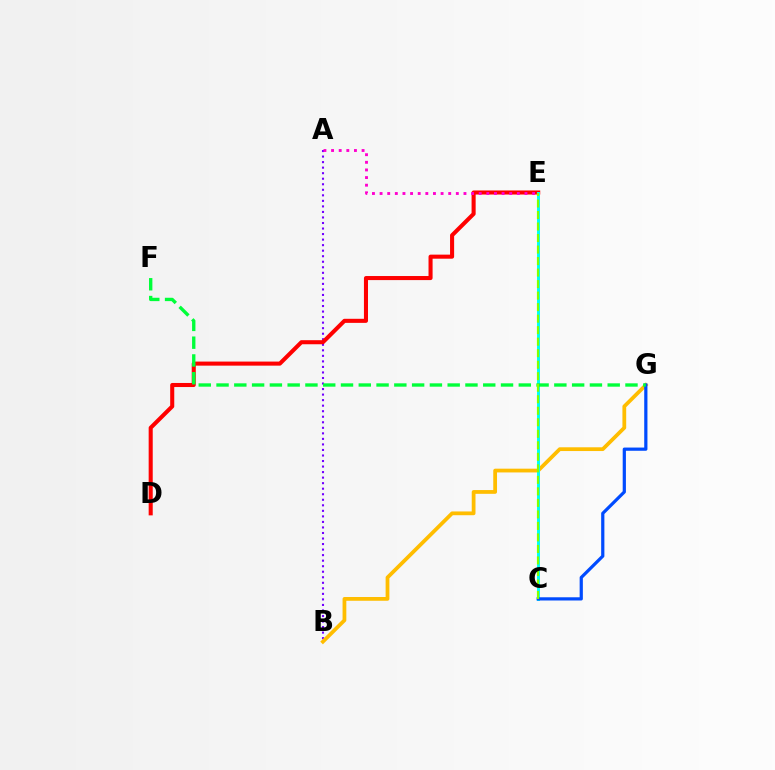{('A', 'B'): [{'color': '#7200ff', 'line_style': 'dotted', 'thickness': 1.5}], ('B', 'G'): [{'color': '#ffbd00', 'line_style': 'solid', 'thickness': 2.71}], ('D', 'E'): [{'color': '#ff0000', 'line_style': 'solid', 'thickness': 2.93}], ('C', 'E'): [{'color': '#00fff6', 'line_style': 'solid', 'thickness': 2.12}, {'color': '#84ff00', 'line_style': 'dashed', 'thickness': 1.56}], ('A', 'E'): [{'color': '#ff00cf', 'line_style': 'dotted', 'thickness': 2.07}], ('C', 'G'): [{'color': '#004bff', 'line_style': 'solid', 'thickness': 2.31}], ('F', 'G'): [{'color': '#00ff39', 'line_style': 'dashed', 'thickness': 2.42}]}